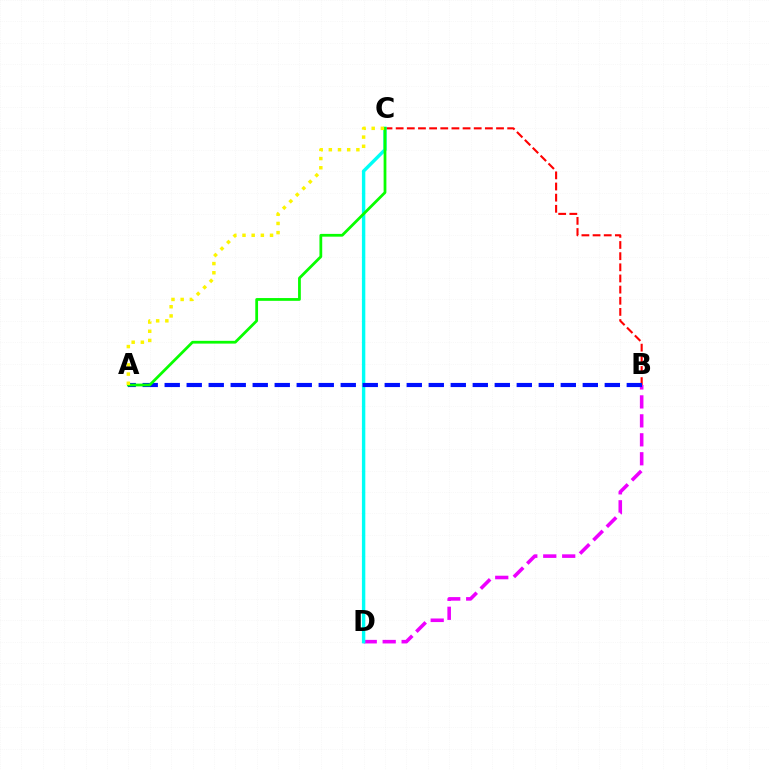{('B', 'C'): [{'color': '#ff0000', 'line_style': 'dashed', 'thickness': 1.51}], ('B', 'D'): [{'color': '#ee00ff', 'line_style': 'dashed', 'thickness': 2.58}], ('C', 'D'): [{'color': '#00fff6', 'line_style': 'solid', 'thickness': 2.44}], ('A', 'B'): [{'color': '#0010ff', 'line_style': 'dashed', 'thickness': 2.99}], ('A', 'C'): [{'color': '#08ff00', 'line_style': 'solid', 'thickness': 1.99}, {'color': '#fcf500', 'line_style': 'dotted', 'thickness': 2.49}]}